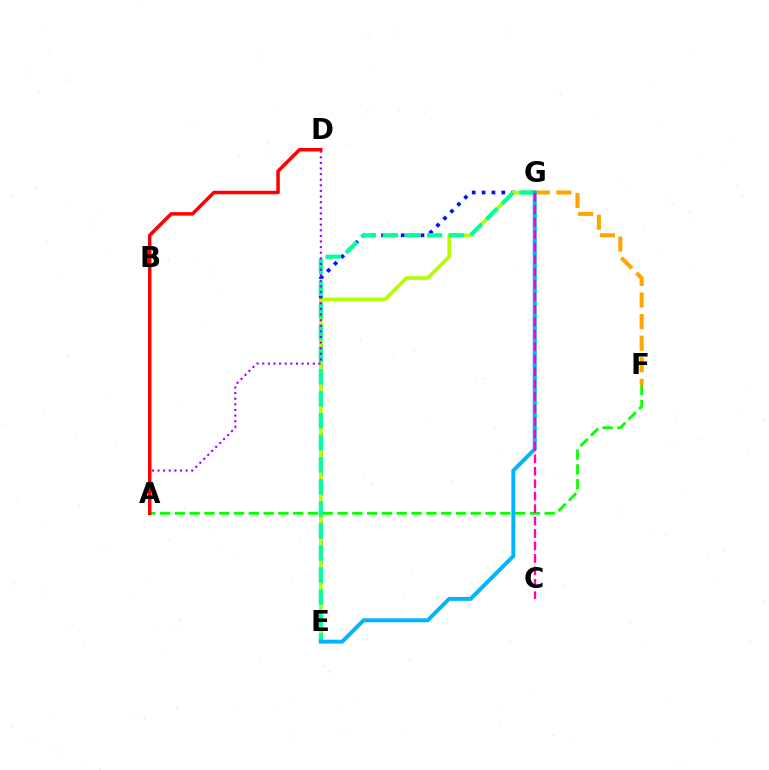{('E', 'G'): [{'color': '#0010ff', 'line_style': 'dotted', 'thickness': 2.68}, {'color': '#b3ff00', 'line_style': 'solid', 'thickness': 2.64}, {'color': '#00ff9d', 'line_style': 'dashed', 'thickness': 2.99}, {'color': '#00b5ff', 'line_style': 'solid', 'thickness': 2.84}], ('F', 'G'): [{'color': '#ffa500', 'line_style': 'dashed', 'thickness': 2.93}], ('A', 'D'): [{'color': '#9b00ff', 'line_style': 'dotted', 'thickness': 1.53}, {'color': '#ff0000', 'line_style': 'solid', 'thickness': 2.52}], ('A', 'F'): [{'color': '#08ff00', 'line_style': 'dashed', 'thickness': 2.01}], ('C', 'G'): [{'color': '#ff00bd', 'line_style': 'dashed', 'thickness': 1.69}]}